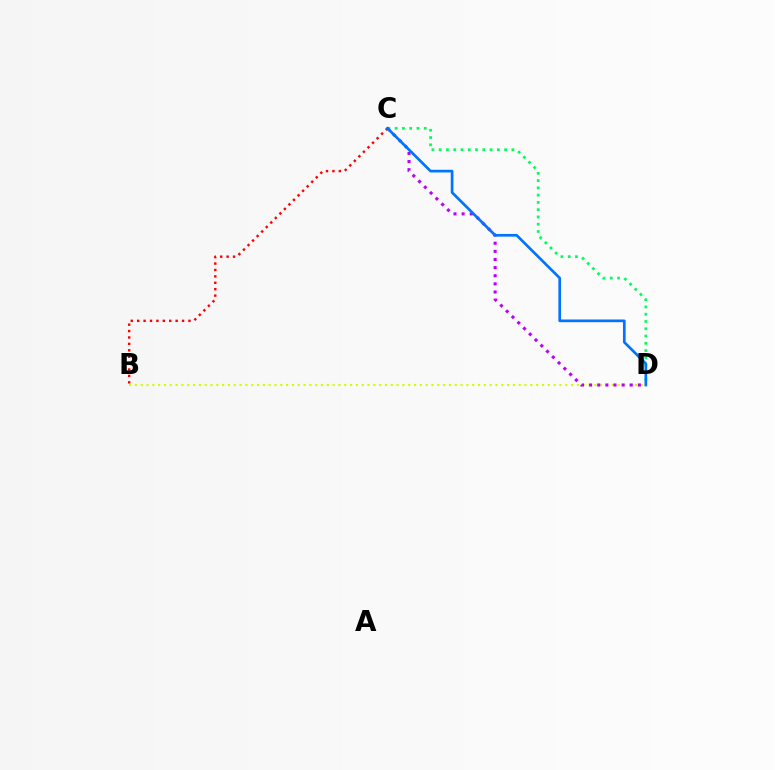{('B', 'C'): [{'color': '#ff0000', 'line_style': 'dotted', 'thickness': 1.74}], ('B', 'D'): [{'color': '#d1ff00', 'line_style': 'dotted', 'thickness': 1.58}], ('C', 'D'): [{'color': '#00ff5c', 'line_style': 'dotted', 'thickness': 1.98}, {'color': '#b900ff', 'line_style': 'dotted', 'thickness': 2.21}, {'color': '#0074ff', 'line_style': 'solid', 'thickness': 1.93}]}